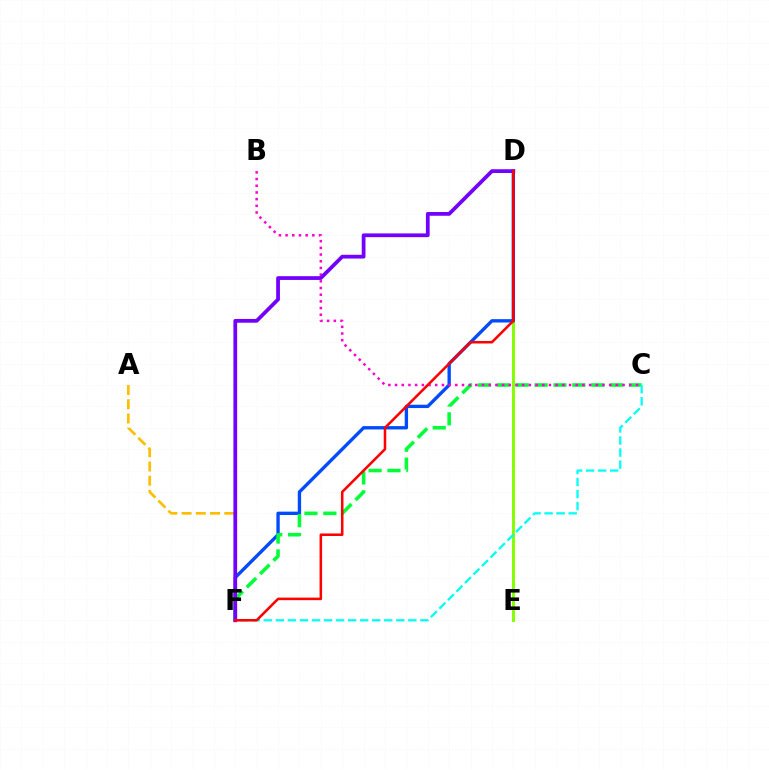{('D', 'E'): [{'color': '#84ff00', 'line_style': 'solid', 'thickness': 2.12}], ('A', 'F'): [{'color': '#ffbd00', 'line_style': 'dashed', 'thickness': 1.93}], ('D', 'F'): [{'color': '#004bff', 'line_style': 'solid', 'thickness': 2.41}, {'color': '#7200ff', 'line_style': 'solid', 'thickness': 2.71}, {'color': '#ff0000', 'line_style': 'solid', 'thickness': 1.83}], ('C', 'F'): [{'color': '#00ff39', 'line_style': 'dashed', 'thickness': 2.56}, {'color': '#00fff6', 'line_style': 'dashed', 'thickness': 1.64}], ('B', 'C'): [{'color': '#ff00cf', 'line_style': 'dotted', 'thickness': 1.82}]}